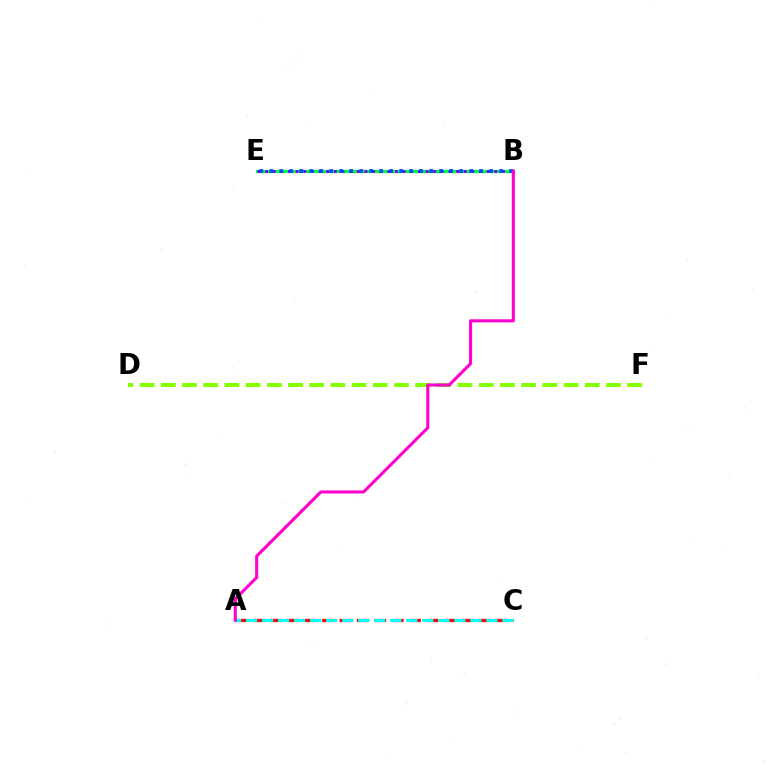{('B', 'E'): [{'color': '#ffbd00', 'line_style': 'dashed', 'thickness': 1.95}, {'color': '#00ff39', 'line_style': 'solid', 'thickness': 2.25}, {'color': '#7200ff', 'line_style': 'dotted', 'thickness': 2.08}, {'color': '#004bff', 'line_style': 'dotted', 'thickness': 2.72}], ('A', 'C'): [{'color': '#ff0000', 'line_style': 'dashed', 'thickness': 2.35}, {'color': '#00fff6', 'line_style': 'dashed', 'thickness': 2.18}], ('D', 'F'): [{'color': '#84ff00', 'line_style': 'dashed', 'thickness': 2.88}], ('A', 'B'): [{'color': '#ff00cf', 'line_style': 'solid', 'thickness': 2.22}]}